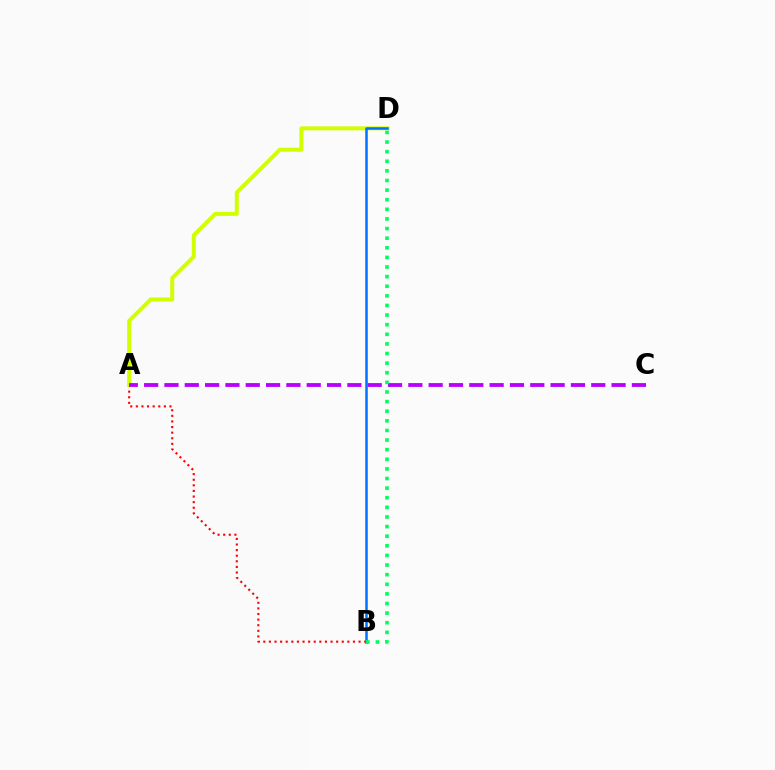{('A', 'B'): [{'color': '#ff0000', 'line_style': 'dotted', 'thickness': 1.52}], ('A', 'D'): [{'color': '#d1ff00', 'line_style': 'solid', 'thickness': 2.87}], ('B', 'D'): [{'color': '#0074ff', 'line_style': 'solid', 'thickness': 1.82}, {'color': '#00ff5c', 'line_style': 'dotted', 'thickness': 2.61}], ('A', 'C'): [{'color': '#b900ff', 'line_style': 'dashed', 'thickness': 2.76}]}